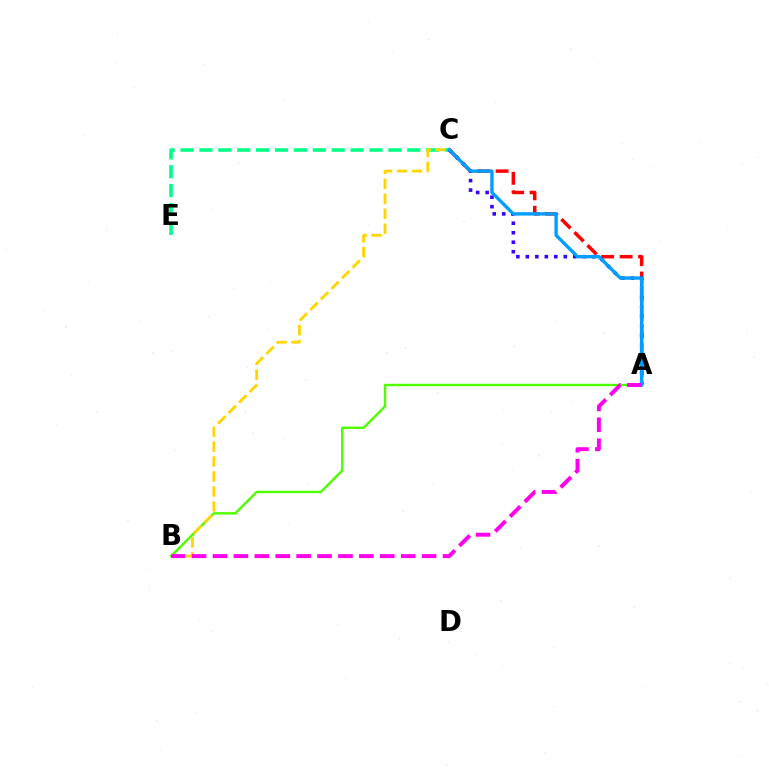{('A', 'C'): [{'color': '#ff0000', 'line_style': 'dashed', 'thickness': 2.51}, {'color': '#3700ff', 'line_style': 'dotted', 'thickness': 2.58}, {'color': '#009eff', 'line_style': 'solid', 'thickness': 2.43}], ('A', 'B'): [{'color': '#4fff00', 'line_style': 'solid', 'thickness': 1.75}, {'color': '#ff00ed', 'line_style': 'dashed', 'thickness': 2.84}], ('C', 'E'): [{'color': '#00ff86', 'line_style': 'dashed', 'thickness': 2.57}], ('B', 'C'): [{'color': '#ffd500', 'line_style': 'dashed', 'thickness': 2.03}]}